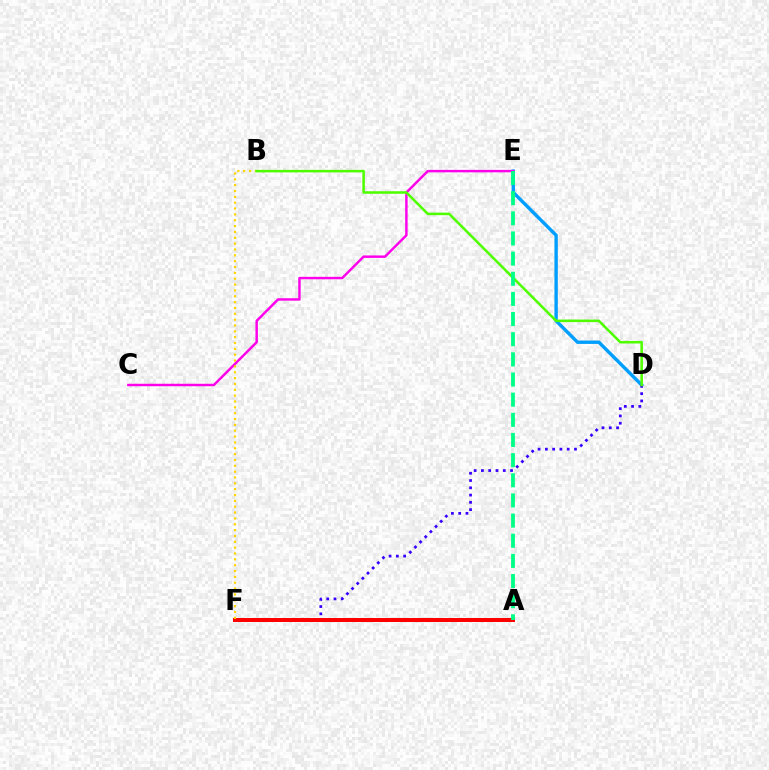{('D', 'E'): [{'color': '#009eff', 'line_style': 'solid', 'thickness': 2.44}], ('D', 'F'): [{'color': '#3700ff', 'line_style': 'dotted', 'thickness': 1.98}], ('A', 'F'): [{'color': '#ff0000', 'line_style': 'solid', 'thickness': 2.88}], ('C', 'E'): [{'color': '#ff00ed', 'line_style': 'solid', 'thickness': 1.77}], ('B', 'F'): [{'color': '#ffd500', 'line_style': 'dotted', 'thickness': 1.59}], ('B', 'D'): [{'color': '#4fff00', 'line_style': 'solid', 'thickness': 1.84}], ('A', 'E'): [{'color': '#00ff86', 'line_style': 'dashed', 'thickness': 2.74}]}